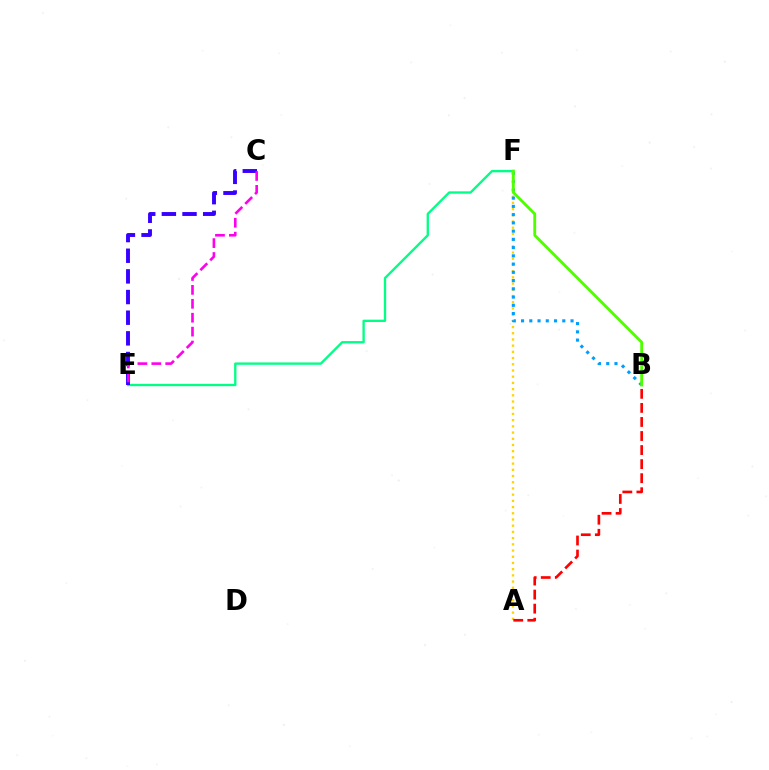{('E', 'F'): [{'color': '#00ff86', 'line_style': 'solid', 'thickness': 1.68}], ('A', 'F'): [{'color': '#ffd500', 'line_style': 'dotted', 'thickness': 1.69}], ('C', 'E'): [{'color': '#3700ff', 'line_style': 'dashed', 'thickness': 2.81}, {'color': '#ff00ed', 'line_style': 'dashed', 'thickness': 1.89}], ('A', 'B'): [{'color': '#ff0000', 'line_style': 'dashed', 'thickness': 1.91}], ('B', 'F'): [{'color': '#009eff', 'line_style': 'dotted', 'thickness': 2.24}, {'color': '#4fff00', 'line_style': 'solid', 'thickness': 2.04}]}